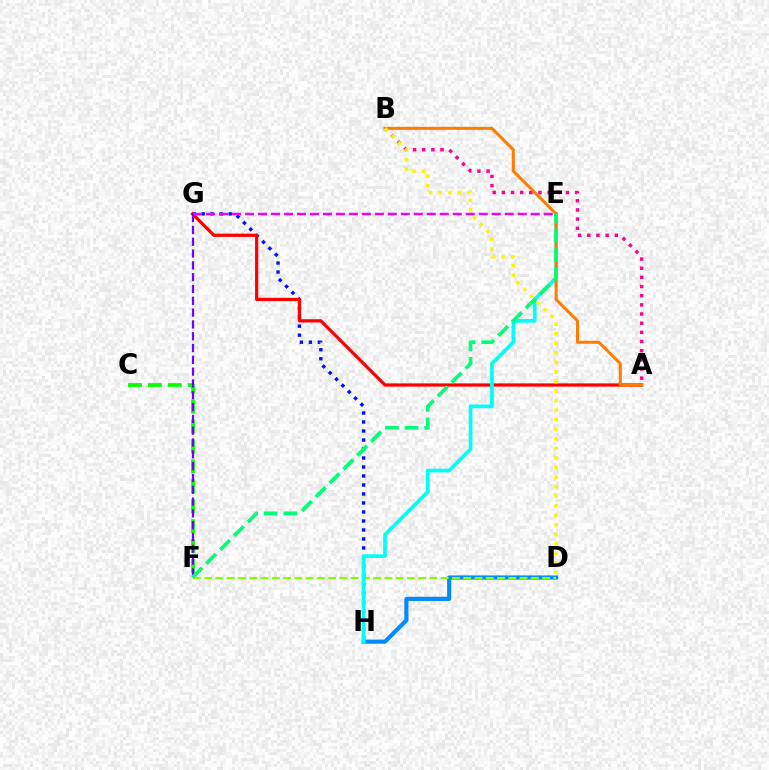{('D', 'H'): [{'color': '#008cff', 'line_style': 'solid', 'thickness': 2.99}], ('D', 'F'): [{'color': '#84ff00', 'line_style': 'dashed', 'thickness': 1.53}], ('G', 'H'): [{'color': '#0010ff', 'line_style': 'dotted', 'thickness': 2.44}], ('C', 'F'): [{'color': '#08ff00', 'line_style': 'dashed', 'thickness': 2.71}], ('A', 'G'): [{'color': '#ff0000', 'line_style': 'solid', 'thickness': 2.33}], ('A', 'B'): [{'color': '#ff0094', 'line_style': 'dotted', 'thickness': 2.49}, {'color': '#ff7c00', 'line_style': 'solid', 'thickness': 2.17}], ('E', 'G'): [{'color': '#ee00ff', 'line_style': 'dashed', 'thickness': 1.76}], ('F', 'G'): [{'color': '#7200ff', 'line_style': 'dashed', 'thickness': 1.6}], ('E', 'H'): [{'color': '#00fff6', 'line_style': 'solid', 'thickness': 2.67}], ('E', 'F'): [{'color': '#00ff74', 'line_style': 'dashed', 'thickness': 2.66}], ('B', 'D'): [{'color': '#fcf500', 'line_style': 'dotted', 'thickness': 2.59}]}